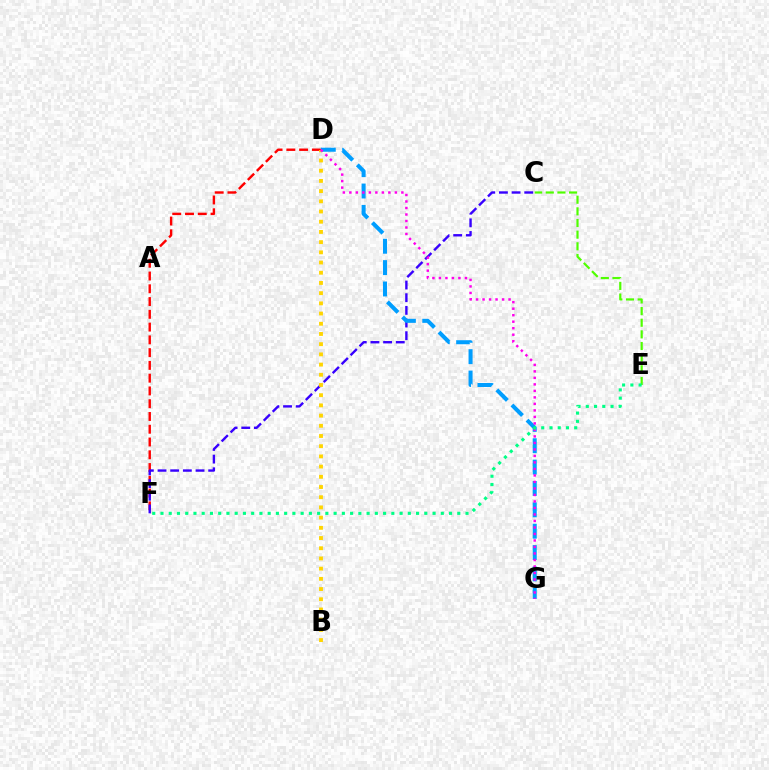{('D', 'F'): [{'color': '#ff0000', 'line_style': 'dashed', 'thickness': 1.73}], ('C', 'F'): [{'color': '#3700ff', 'line_style': 'dashed', 'thickness': 1.72}], ('B', 'D'): [{'color': '#ffd500', 'line_style': 'dotted', 'thickness': 2.77}], ('D', 'G'): [{'color': '#009eff', 'line_style': 'dashed', 'thickness': 2.9}, {'color': '#ff00ed', 'line_style': 'dotted', 'thickness': 1.77}], ('C', 'E'): [{'color': '#4fff00', 'line_style': 'dashed', 'thickness': 1.58}], ('E', 'F'): [{'color': '#00ff86', 'line_style': 'dotted', 'thickness': 2.24}]}